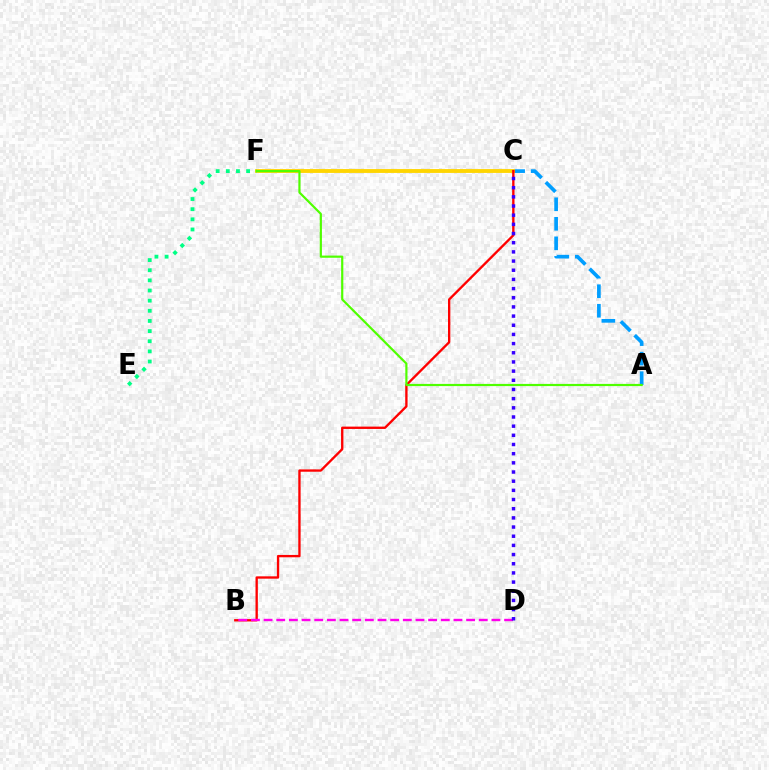{('A', 'C'): [{'color': '#009eff', 'line_style': 'dashed', 'thickness': 2.65}], ('C', 'F'): [{'color': '#ffd500', 'line_style': 'solid', 'thickness': 2.77}], ('E', 'F'): [{'color': '#00ff86', 'line_style': 'dotted', 'thickness': 2.76}], ('B', 'C'): [{'color': '#ff0000', 'line_style': 'solid', 'thickness': 1.69}], ('B', 'D'): [{'color': '#ff00ed', 'line_style': 'dashed', 'thickness': 1.72}], ('C', 'D'): [{'color': '#3700ff', 'line_style': 'dotted', 'thickness': 2.49}], ('A', 'F'): [{'color': '#4fff00', 'line_style': 'solid', 'thickness': 1.57}]}